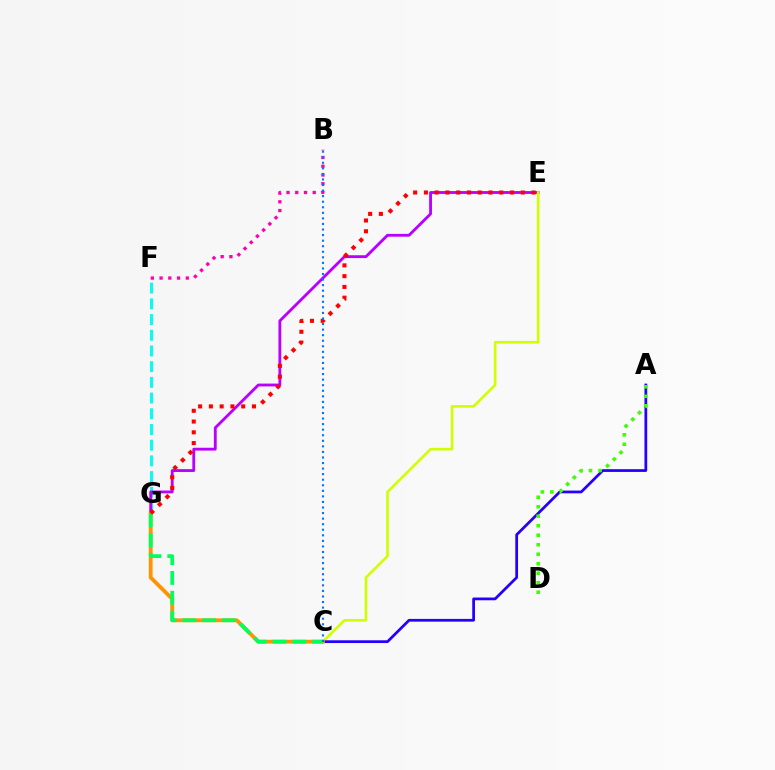{('F', 'G'): [{'color': '#00fff6', 'line_style': 'dashed', 'thickness': 2.13}], ('E', 'G'): [{'color': '#b900ff', 'line_style': 'solid', 'thickness': 2.04}, {'color': '#ff0000', 'line_style': 'dotted', 'thickness': 2.93}], ('B', 'F'): [{'color': '#ff00ac', 'line_style': 'dotted', 'thickness': 2.37}], ('C', 'E'): [{'color': '#d1ff00', 'line_style': 'solid', 'thickness': 1.89}], ('A', 'C'): [{'color': '#2500ff', 'line_style': 'solid', 'thickness': 1.98}], ('C', 'G'): [{'color': '#ff9400', 'line_style': 'solid', 'thickness': 2.76}, {'color': '#00ff5c', 'line_style': 'dashed', 'thickness': 2.69}], ('A', 'D'): [{'color': '#3dff00', 'line_style': 'dotted', 'thickness': 2.58}], ('B', 'C'): [{'color': '#0074ff', 'line_style': 'dotted', 'thickness': 1.51}]}